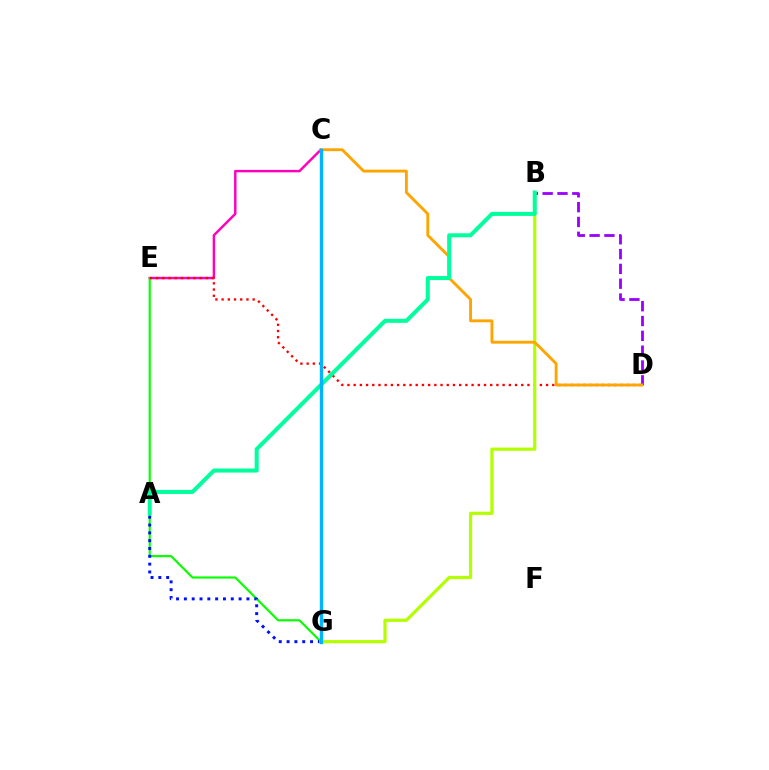{('B', 'D'): [{'color': '#9b00ff', 'line_style': 'dashed', 'thickness': 2.01}], ('C', 'E'): [{'color': '#ff00bd', 'line_style': 'solid', 'thickness': 1.76}], ('E', 'G'): [{'color': '#08ff00', 'line_style': 'solid', 'thickness': 1.56}], ('A', 'G'): [{'color': '#0010ff', 'line_style': 'dotted', 'thickness': 2.12}], ('D', 'E'): [{'color': '#ff0000', 'line_style': 'dotted', 'thickness': 1.69}], ('B', 'G'): [{'color': '#b3ff00', 'line_style': 'solid', 'thickness': 2.31}], ('C', 'D'): [{'color': '#ffa500', 'line_style': 'solid', 'thickness': 2.07}], ('A', 'B'): [{'color': '#00ff9d', 'line_style': 'solid', 'thickness': 2.89}], ('C', 'G'): [{'color': '#00b5ff', 'line_style': 'solid', 'thickness': 2.43}]}